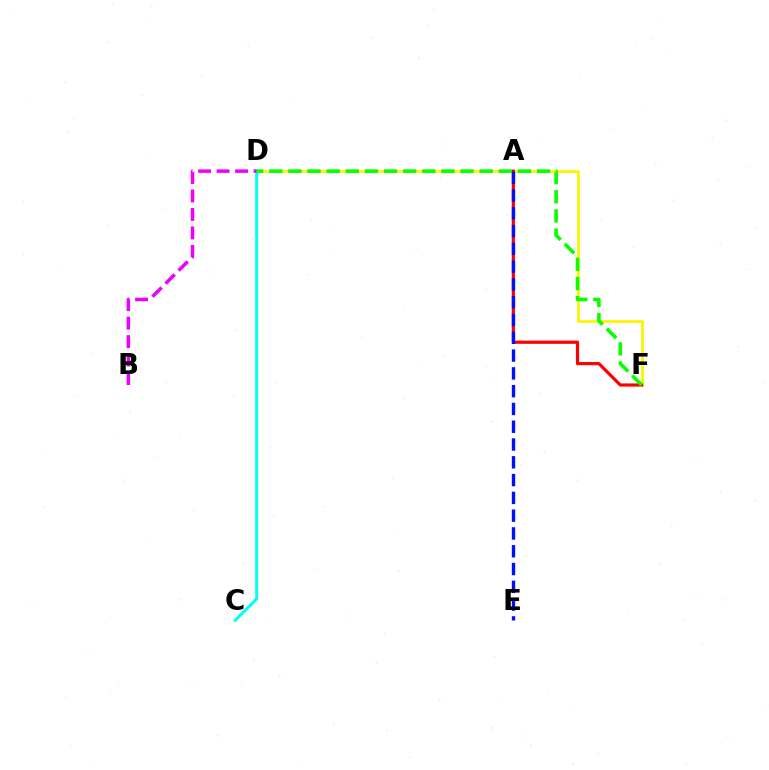{('D', 'F'): [{'color': '#fcf500', 'line_style': 'solid', 'thickness': 1.99}, {'color': '#08ff00', 'line_style': 'dashed', 'thickness': 2.6}], ('C', 'D'): [{'color': '#00fff6', 'line_style': 'solid', 'thickness': 2.15}], ('B', 'D'): [{'color': '#ee00ff', 'line_style': 'dashed', 'thickness': 2.51}], ('A', 'F'): [{'color': '#ff0000', 'line_style': 'solid', 'thickness': 2.29}], ('A', 'E'): [{'color': '#0010ff', 'line_style': 'dashed', 'thickness': 2.42}]}